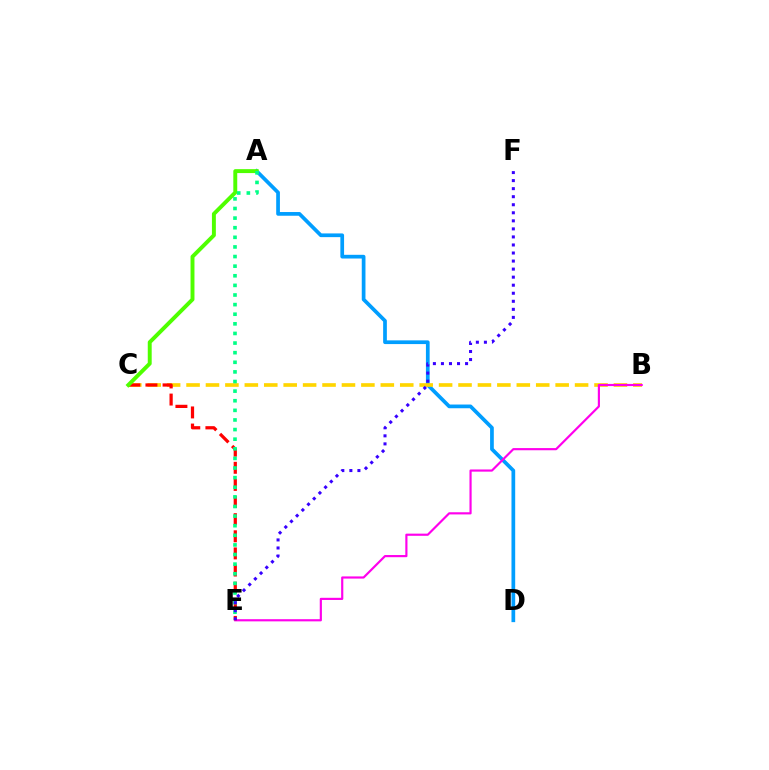{('A', 'D'): [{'color': '#009eff', 'line_style': 'solid', 'thickness': 2.67}], ('B', 'C'): [{'color': '#ffd500', 'line_style': 'dashed', 'thickness': 2.64}], ('B', 'E'): [{'color': '#ff00ed', 'line_style': 'solid', 'thickness': 1.56}], ('C', 'E'): [{'color': '#ff0000', 'line_style': 'dashed', 'thickness': 2.33}], ('A', 'C'): [{'color': '#4fff00', 'line_style': 'solid', 'thickness': 2.83}], ('A', 'E'): [{'color': '#00ff86', 'line_style': 'dotted', 'thickness': 2.61}], ('E', 'F'): [{'color': '#3700ff', 'line_style': 'dotted', 'thickness': 2.19}]}